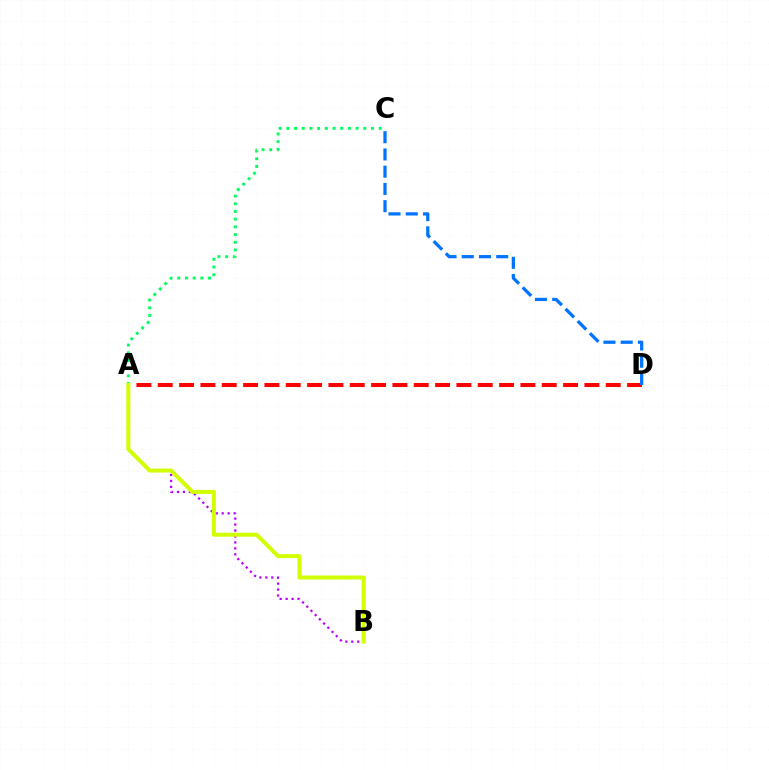{('A', 'B'): [{'color': '#b900ff', 'line_style': 'dotted', 'thickness': 1.62}, {'color': '#d1ff00', 'line_style': 'solid', 'thickness': 2.88}], ('A', 'D'): [{'color': '#ff0000', 'line_style': 'dashed', 'thickness': 2.9}], ('A', 'C'): [{'color': '#00ff5c', 'line_style': 'dotted', 'thickness': 2.09}], ('C', 'D'): [{'color': '#0074ff', 'line_style': 'dashed', 'thickness': 2.34}]}